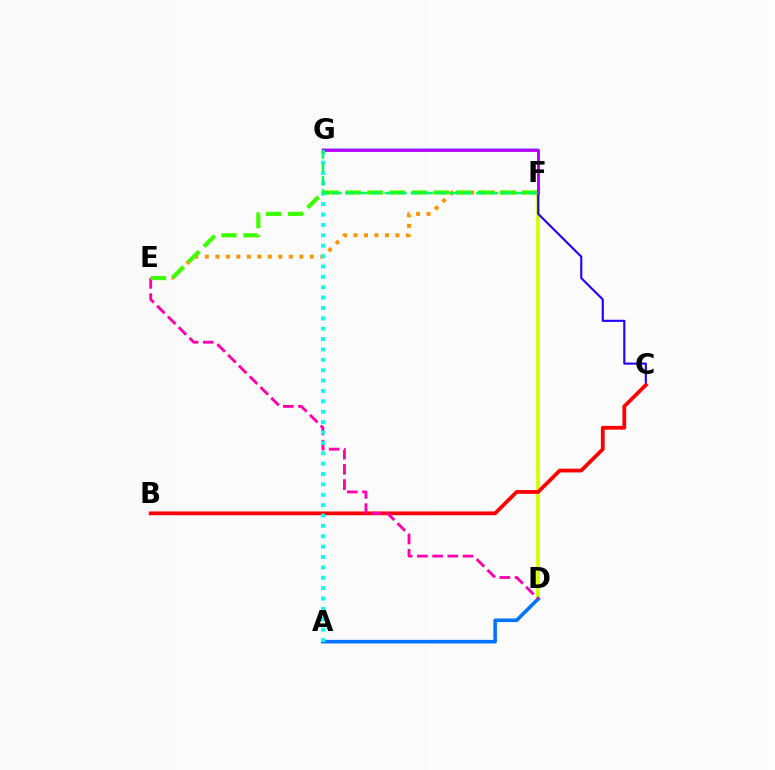{('D', 'F'): [{'color': '#d1ff00', 'line_style': 'solid', 'thickness': 2.7}], ('C', 'G'): [{'color': '#2500ff', 'line_style': 'solid', 'thickness': 1.54}], ('E', 'F'): [{'color': '#ff9400', 'line_style': 'dotted', 'thickness': 2.85}, {'color': '#3dff00', 'line_style': 'dashed', 'thickness': 3.0}], ('B', 'C'): [{'color': '#ff0000', 'line_style': 'solid', 'thickness': 2.71}], ('A', 'D'): [{'color': '#0074ff', 'line_style': 'solid', 'thickness': 2.59}], ('D', 'E'): [{'color': '#ff00ac', 'line_style': 'dashed', 'thickness': 2.07}], ('F', 'G'): [{'color': '#b900ff', 'line_style': 'solid', 'thickness': 2.05}, {'color': '#00ff5c', 'line_style': 'dashed', 'thickness': 1.77}], ('A', 'G'): [{'color': '#00fff6', 'line_style': 'dotted', 'thickness': 2.82}]}